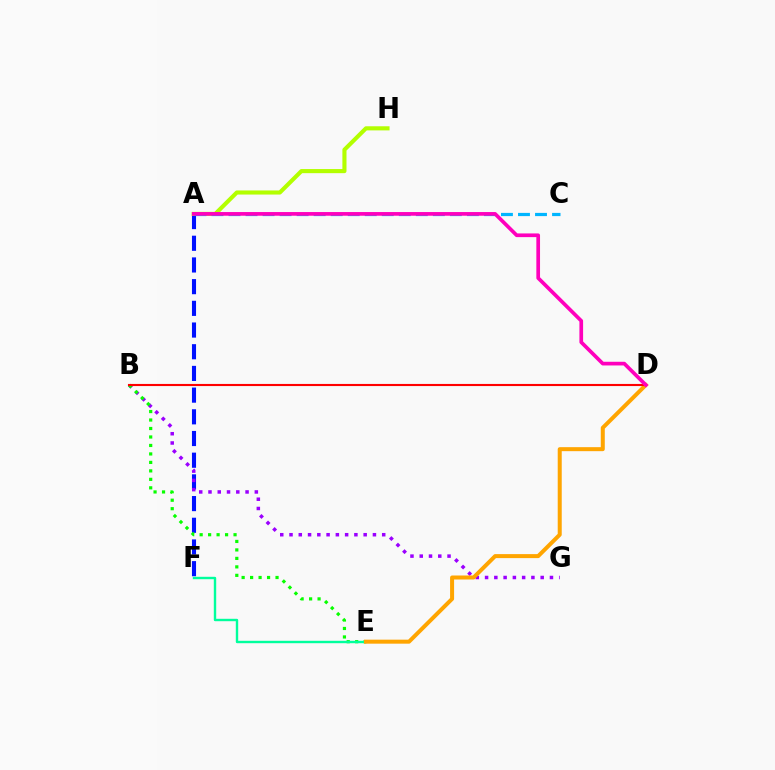{('A', 'F'): [{'color': '#0010ff', 'line_style': 'dashed', 'thickness': 2.95}], ('A', 'H'): [{'color': '#b3ff00', 'line_style': 'solid', 'thickness': 2.96}], ('B', 'G'): [{'color': '#9b00ff', 'line_style': 'dotted', 'thickness': 2.52}], ('B', 'E'): [{'color': '#08ff00', 'line_style': 'dotted', 'thickness': 2.3}], ('E', 'F'): [{'color': '#00ff9d', 'line_style': 'solid', 'thickness': 1.73}], ('A', 'C'): [{'color': '#00b5ff', 'line_style': 'dashed', 'thickness': 2.31}], ('D', 'E'): [{'color': '#ffa500', 'line_style': 'solid', 'thickness': 2.88}], ('B', 'D'): [{'color': '#ff0000', 'line_style': 'solid', 'thickness': 1.52}], ('A', 'D'): [{'color': '#ff00bd', 'line_style': 'solid', 'thickness': 2.65}]}